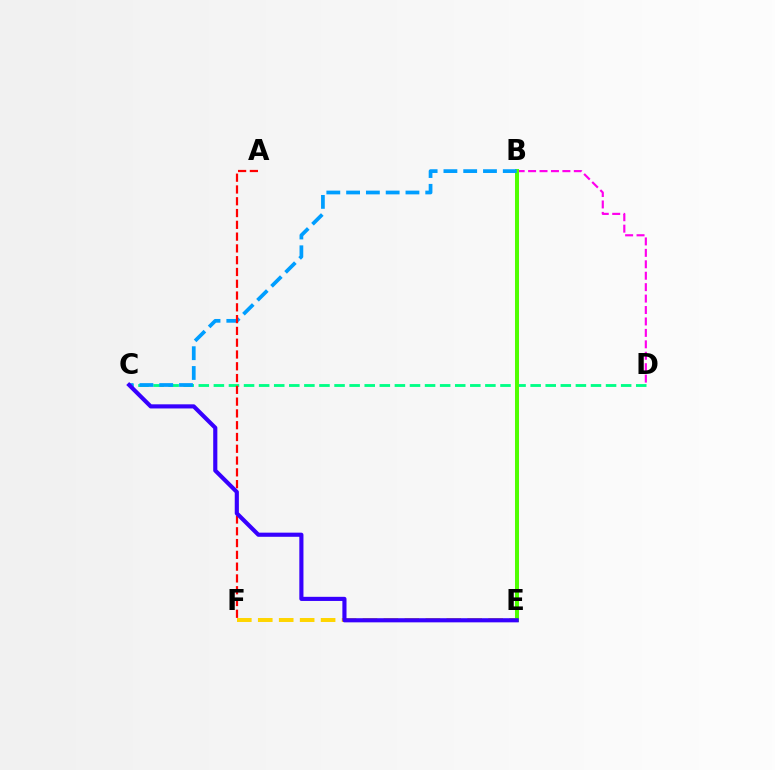{('B', 'D'): [{'color': '#ff00ed', 'line_style': 'dashed', 'thickness': 1.55}], ('E', 'F'): [{'color': '#ffd500', 'line_style': 'dashed', 'thickness': 2.85}], ('C', 'D'): [{'color': '#00ff86', 'line_style': 'dashed', 'thickness': 2.05}], ('B', 'E'): [{'color': '#4fff00', 'line_style': 'solid', 'thickness': 2.89}], ('B', 'C'): [{'color': '#009eff', 'line_style': 'dashed', 'thickness': 2.69}], ('A', 'F'): [{'color': '#ff0000', 'line_style': 'dashed', 'thickness': 1.6}], ('C', 'E'): [{'color': '#3700ff', 'line_style': 'solid', 'thickness': 2.97}]}